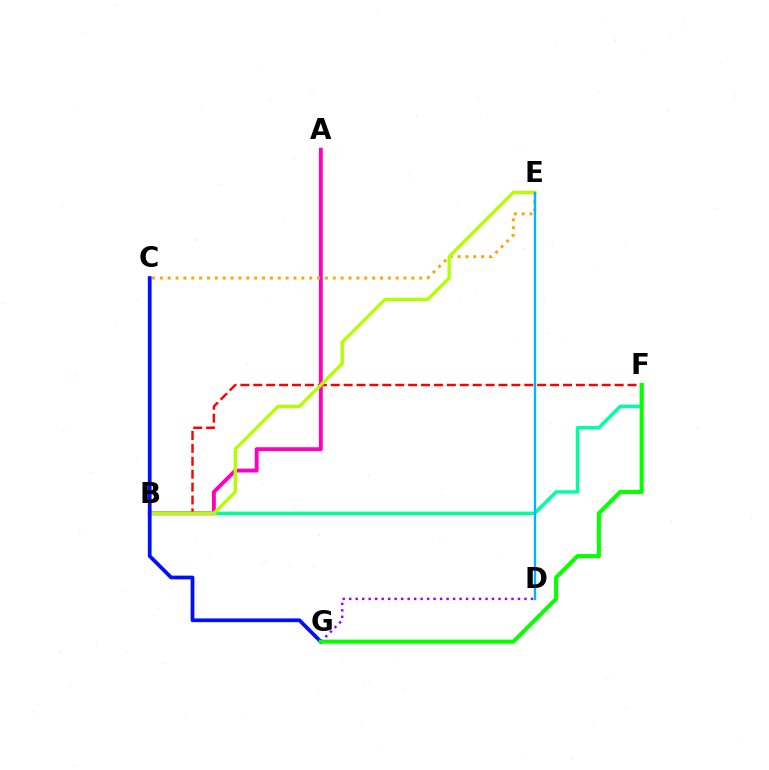{('A', 'B'): [{'color': '#ff00bd', 'line_style': 'solid', 'thickness': 2.79}], ('C', 'E'): [{'color': '#ffa500', 'line_style': 'dotted', 'thickness': 2.14}], ('B', 'F'): [{'color': '#00ff9d', 'line_style': 'solid', 'thickness': 2.47}, {'color': '#ff0000', 'line_style': 'dashed', 'thickness': 1.75}], ('D', 'G'): [{'color': '#9b00ff', 'line_style': 'dotted', 'thickness': 1.76}], ('B', 'E'): [{'color': '#b3ff00', 'line_style': 'solid', 'thickness': 2.41}], ('C', 'G'): [{'color': '#0010ff', 'line_style': 'solid', 'thickness': 2.71}], ('D', 'E'): [{'color': '#00b5ff', 'line_style': 'solid', 'thickness': 1.69}], ('F', 'G'): [{'color': '#08ff00', 'line_style': 'solid', 'thickness': 2.94}]}